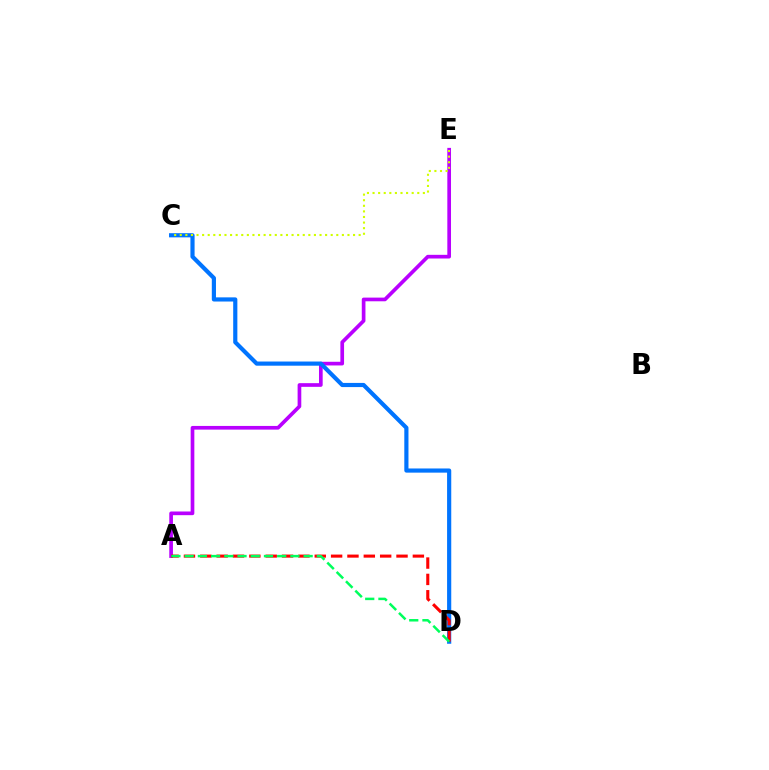{('A', 'E'): [{'color': '#b900ff', 'line_style': 'solid', 'thickness': 2.65}], ('C', 'D'): [{'color': '#0074ff', 'line_style': 'solid', 'thickness': 3.0}], ('C', 'E'): [{'color': '#d1ff00', 'line_style': 'dotted', 'thickness': 1.52}], ('A', 'D'): [{'color': '#ff0000', 'line_style': 'dashed', 'thickness': 2.22}, {'color': '#00ff5c', 'line_style': 'dashed', 'thickness': 1.8}]}